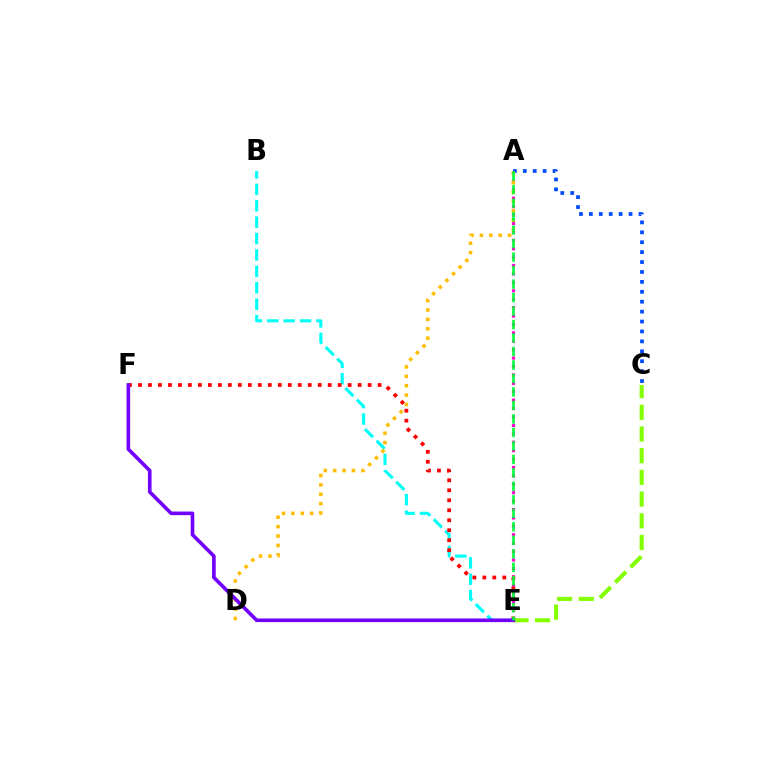{('A', 'E'): [{'color': '#ff00cf', 'line_style': 'dotted', 'thickness': 2.29}, {'color': '#00ff39', 'line_style': 'dashed', 'thickness': 1.83}], ('B', 'E'): [{'color': '#00fff6', 'line_style': 'dashed', 'thickness': 2.23}], ('E', 'F'): [{'color': '#ff0000', 'line_style': 'dotted', 'thickness': 2.71}, {'color': '#7200ff', 'line_style': 'solid', 'thickness': 2.6}], ('A', 'C'): [{'color': '#004bff', 'line_style': 'dotted', 'thickness': 2.69}], ('C', 'E'): [{'color': '#84ff00', 'line_style': 'dashed', 'thickness': 2.95}], ('A', 'D'): [{'color': '#ffbd00', 'line_style': 'dotted', 'thickness': 2.55}]}